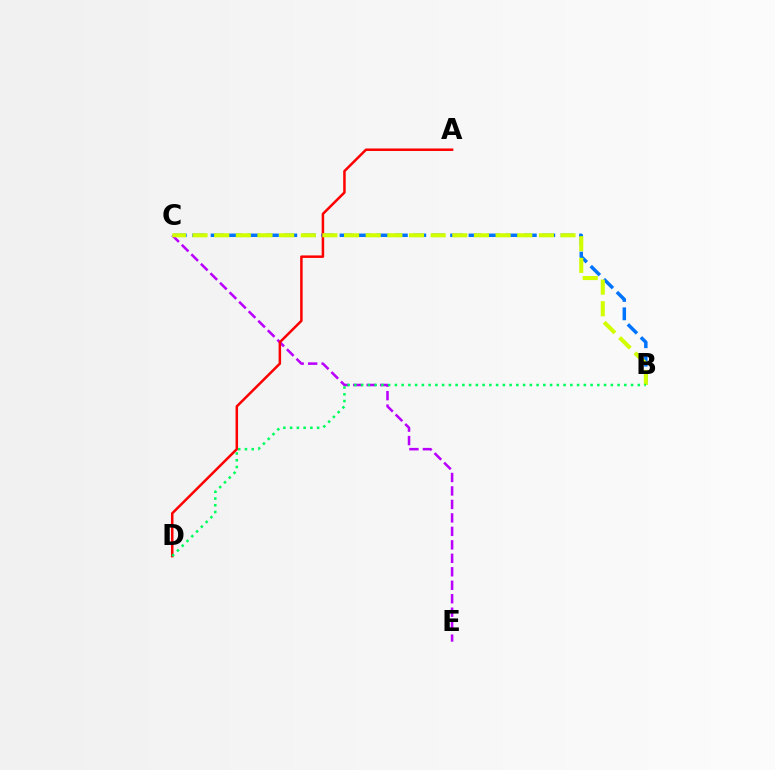{('B', 'C'): [{'color': '#0074ff', 'line_style': 'dashed', 'thickness': 2.5}, {'color': '#d1ff00', 'line_style': 'dashed', 'thickness': 2.94}], ('C', 'E'): [{'color': '#b900ff', 'line_style': 'dashed', 'thickness': 1.83}], ('A', 'D'): [{'color': '#ff0000', 'line_style': 'solid', 'thickness': 1.81}], ('B', 'D'): [{'color': '#00ff5c', 'line_style': 'dotted', 'thickness': 1.83}]}